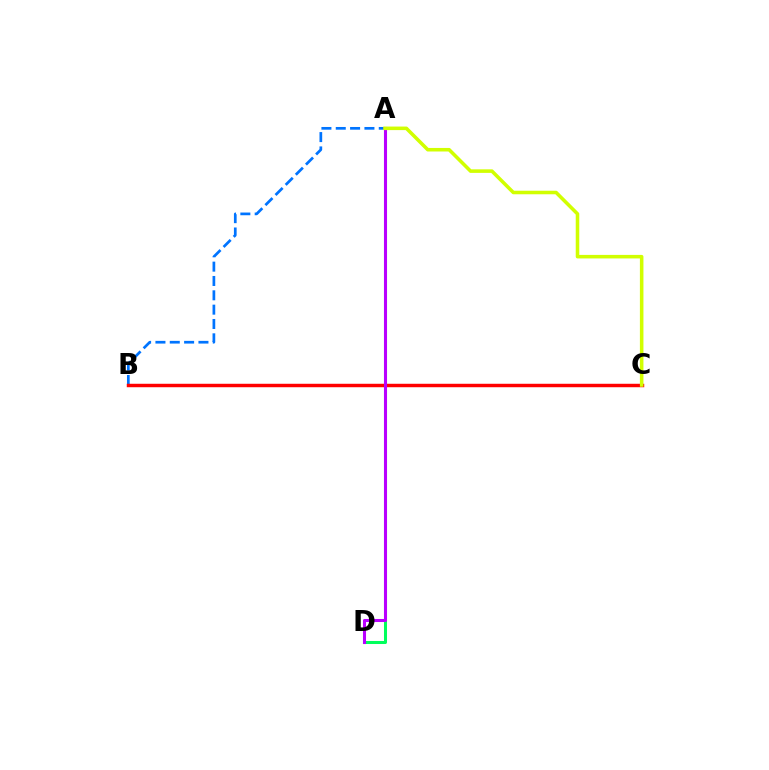{('A', 'B'): [{'color': '#0074ff', 'line_style': 'dashed', 'thickness': 1.95}], ('A', 'D'): [{'color': '#00ff5c', 'line_style': 'solid', 'thickness': 2.18}, {'color': '#b900ff', 'line_style': 'solid', 'thickness': 2.2}], ('B', 'C'): [{'color': '#ff0000', 'line_style': 'solid', 'thickness': 2.48}], ('A', 'C'): [{'color': '#d1ff00', 'line_style': 'solid', 'thickness': 2.55}]}